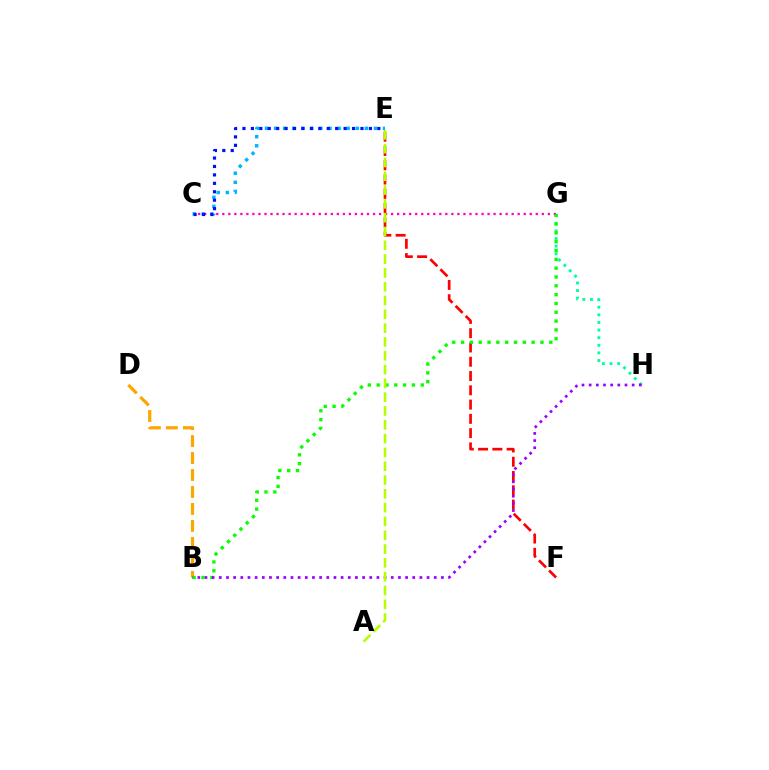{('G', 'H'): [{'color': '#00ff9d', 'line_style': 'dotted', 'thickness': 2.07}], ('C', 'G'): [{'color': '#ff00bd', 'line_style': 'dotted', 'thickness': 1.64}], ('B', 'D'): [{'color': '#ffa500', 'line_style': 'dashed', 'thickness': 2.3}], ('C', 'E'): [{'color': '#00b5ff', 'line_style': 'dotted', 'thickness': 2.47}, {'color': '#0010ff', 'line_style': 'dotted', 'thickness': 2.29}], ('E', 'F'): [{'color': '#ff0000', 'line_style': 'dashed', 'thickness': 1.94}], ('B', 'G'): [{'color': '#08ff00', 'line_style': 'dotted', 'thickness': 2.4}], ('B', 'H'): [{'color': '#9b00ff', 'line_style': 'dotted', 'thickness': 1.95}], ('A', 'E'): [{'color': '#b3ff00', 'line_style': 'dashed', 'thickness': 1.88}]}